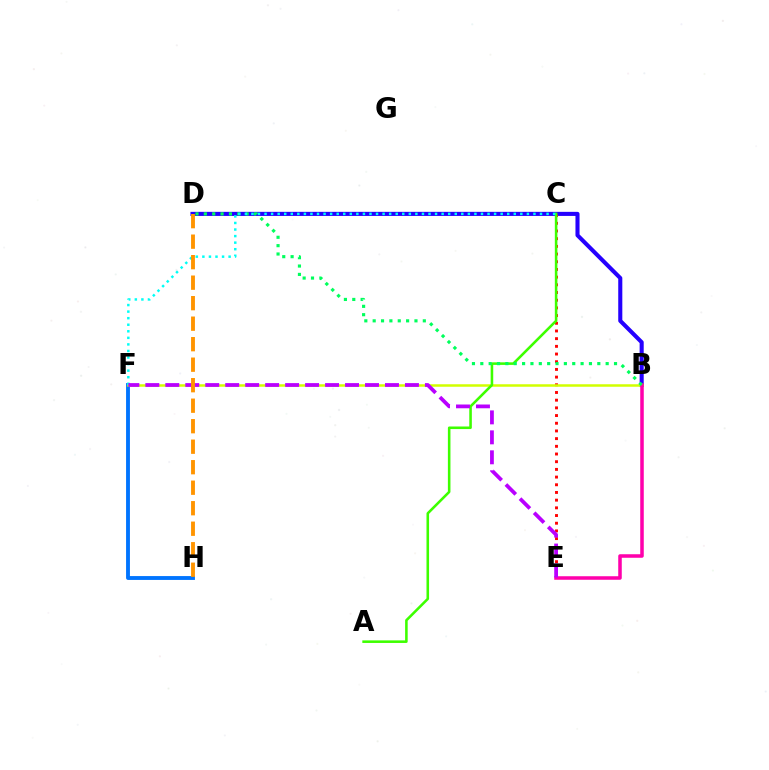{('B', 'D'): [{'color': '#2500ff', 'line_style': 'solid', 'thickness': 2.94}, {'color': '#00ff5c', 'line_style': 'dotted', 'thickness': 2.27}], ('F', 'H'): [{'color': '#0074ff', 'line_style': 'solid', 'thickness': 2.78}], ('C', 'E'): [{'color': '#ff0000', 'line_style': 'dotted', 'thickness': 2.09}], ('B', 'F'): [{'color': '#d1ff00', 'line_style': 'solid', 'thickness': 1.8}], ('A', 'C'): [{'color': '#3dff00', 'line_style': 'solid', 'thickness': 1.85}], ('B', 'E'): [{'color': '#ff00ac', 'line_style': 'solid', 'thickness': 2.54}], ('C', 'F'): [{'color': '#00fff6', 'line_style': 'dotted', 'thickness': 1.78}], ('E', 'F'): [{'color': '#b900ff', 'line_style': 'dashed', 'thickness': 2.71}], ('D', 'H'): [{'color': '#ff9400', 'line_style': 'dashed', 'thickness': 2.79}]}